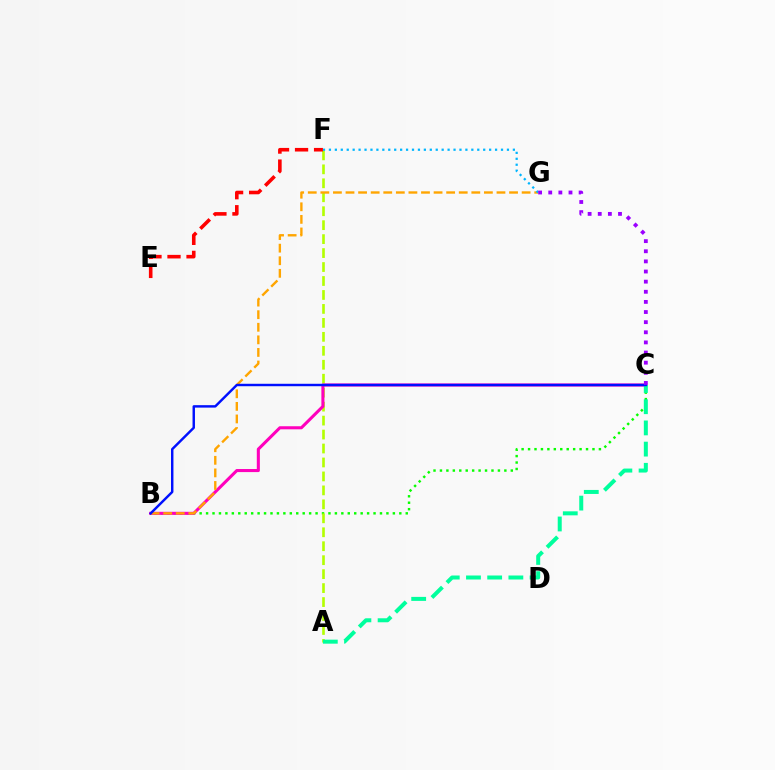{('B', 'C'): [{'color': '#08ff00', 'line_style': 'dotted', 'thickness': 1.75}, {'color': '#ff00bd', 'line_style': 'solid', 'thickness': 2.21}, {'color': '#0010ff', 'line_style': 'solid', 'thickness': 1.76}], ('A', 'F'): [{'color': '#b3ff00', 'line_style': 'dashed', 'thickness': 1.9}], ('B', 'G'): [{'color': '#ffa500', 'line_style': 'dashed', 'thickness': 1.71}], ('F', 'G'): [{'color': '#00b5ff', 'line_style': 'dotted', 'thickness': 1.61}], ('E', 'F'): [{'color': '#ff0000', 'line_style': 'dashed', 'thickness': 2.59}], ('A', 'C'): [{'color': '#00ff9d', 'line_style': 'dashed', 'thickness': 2.88}], ('C', 'G'): [{'color': '#9b00ff', 'line_style': 'dotted', 'thickness': 2.75}]}